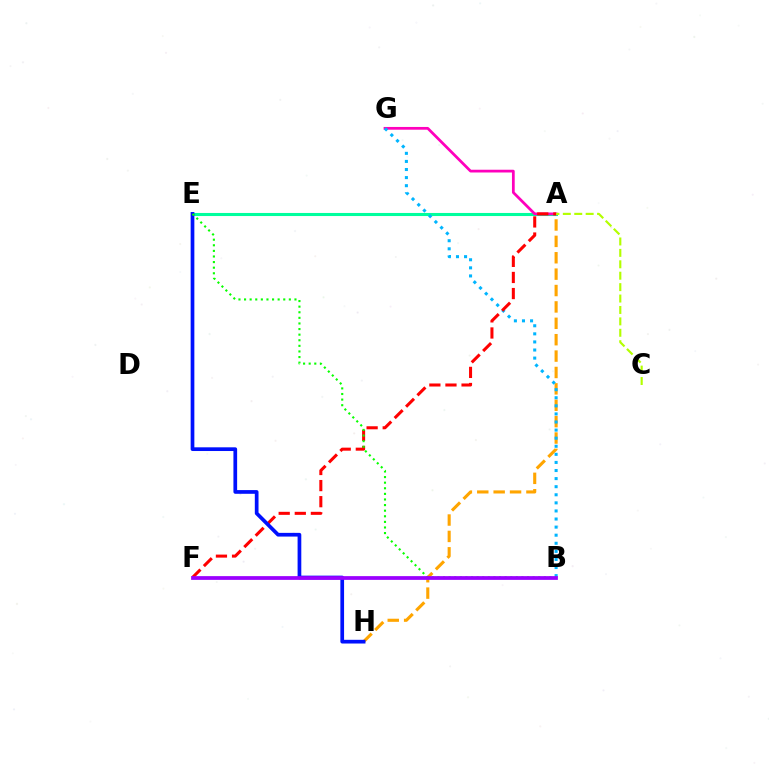{('A', 'E'): [{'color': '#00ff9d', 'line_style': 'solid', 'thickness': 2.21}], ('A', 'G'): [{'color': '#ff00bd', 'line_style': 'solid', 'thickness': 1.98}], ('A', 'H'): [{'color': '#ffa500', 'line_style': 'dashed', 'thickness': 2.23}], ('B', 'G'): [{'color': '#00b5ff', 'line_style': 'dotted', 'thickness': 2.2}], ('A', 'F'): [{'color': '#ff0000', 'line_style': 'dashed', 'thickness': 2.19}], ('A', 'C'): [{'color': '#b3ff00', 'line_style': 'dashed', 'thickness': 1.55}], ('E', 'H'): [{'color': '#0010ff', 'line_style': 'solid', 'thickness': 2.67}], ('B', 'E'): [{'color': '#08ff00', 'line_style': 'dotted', 'thickness': 1.52}], ('B', 'F'): [{'color': '#9b00ff', 'line_style': 'solid', 'thickness': 2.7}]}